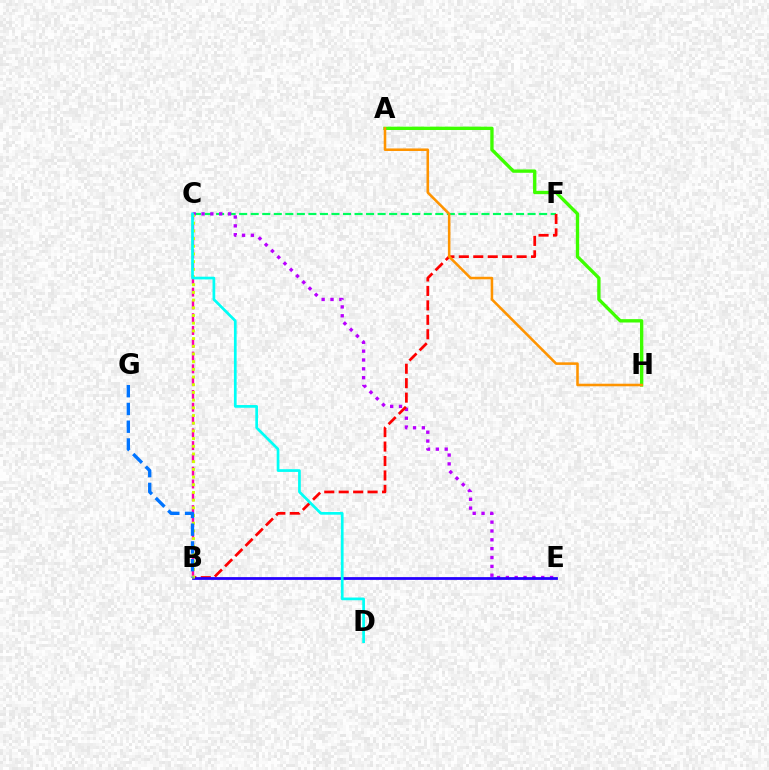{('C', 'F'): [{'color': '#00ff5c', 'line_style': 'dashed', 'thickness': 1.57}], ('C', 'E'): [{'color': '#b900ff', 'line_style': 'dotted', 'thickness': 2.4}], ('B', 'F'): [{'color': '#ff0000', 'line_style': 'dashed', 'thickness': 1.96}], ('B', 'E'): [{'color': '#2500ff', 'line_style': 'solid', 'thickness': 1.99}], ('B', 'C'): [{'color': '#ff00ac', 'line_style': 'dashed', 'thickness': 1.74}, {'color': '#d1ff00', 'line_style': 'dotted', 'thickness': 2.09}], ('A', 'H'): [{'color': '#3dff00', 'line_style': 'solid', 'thickness': 2.41}, {'color': '#ff9400', 'line_style': 'solid', 'thickness': 1.84}], ('B', 'G'): [{'color': '#0074ff', 'line_style': 'dashed', 'thickness': 2.41}], ('C', 'D'): [{'color': '#00fff6', 'line_style': 'solid', 'thickness': 1.96}]}